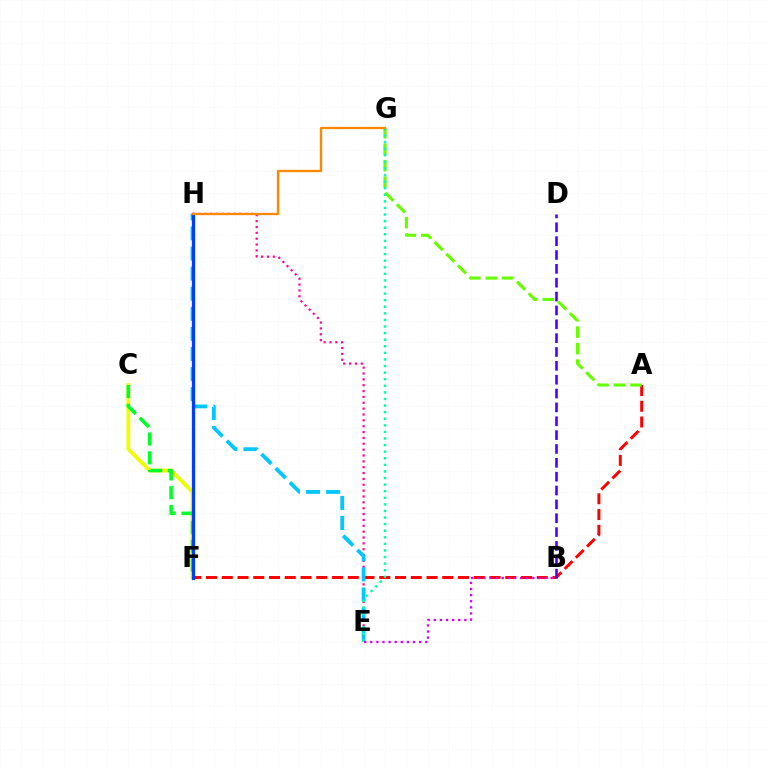{('E', 'H'): [{'color': '#ff00a0', 'line_style': 'dotted', 'thickness': 1.59}, {'color': '#00c7ff', 'line_style': 'dashed', 'thickness': 2.73}], ('A', 'F'): [{'color': '#ff0000', 'line_style': 'dashed', 'thickness': 2.14}], ('C', 'F'): [{'color': '#eeff00', 'line_style': 'solid', 'thickness': 2.74}, {'color': '#00ff27', 'line_style': 'dashed', 'thickness': 2.55}], ('A', 'G'): [{'color': '#66ff00', 'line_style': 'dashed', 'thickness': 2.24}], ('B', 'D'): [{'color': '#4f00ff', 'line_style': 'dashed', 'thickness': 1.88}], ('E', 'G'): [{'color': '#00ffaf', 'line_style': 'dotted', 'thickness': 1.79}], ('F', 'H'): [{'color': '#003fff', 'line_style': 'solid', 'thickness': 2.34}], ('B', 'E'): [{'color': '#d600ff', 'line_style': 'dotted', 'thickness': 1.66}], ('G', 'H'): [{'color': '#ff8800', 'line_style': 'solid', 'thickness': 1.66}]}